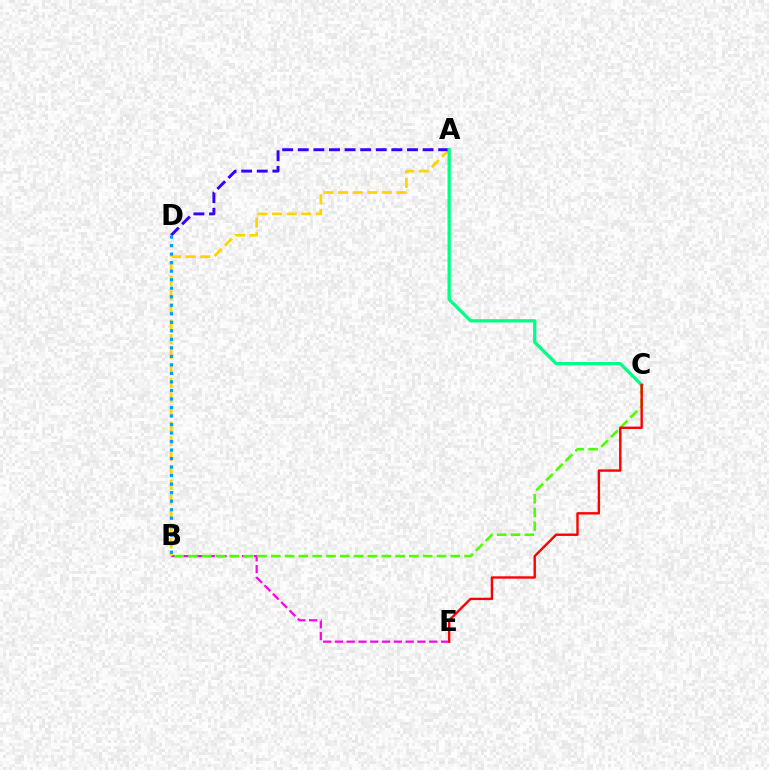{('B', 'E'): [{'color': '#ff00ed', 'line_style': 'dashed', 'thickness': 1.6}], ('A', 'B'): [{'color': '#ffd500', 'line_style': 'dashed', 'thickness': 1.98}], ('A', 'D'): [{'color': '#3700ff', 'line_style': 'dashed', 'thickness': 2.12}], ('B', 'D'): [{'color': '#009eff', 'line_style': 'dotted', 'thickness': 2.31}], ('B', 'C'): [{'color': '#4fff00', 'line_style': 'dashed', 'thickness': 1.88}], ('A', 'C'): [{'color': '#00ff86', 'line_style': 'solid', 'thickness': 2.36}], ('C', 'E'): [{'color': '#ff0000', 'line_style': 'solid', 'thickness': 1.72}]}